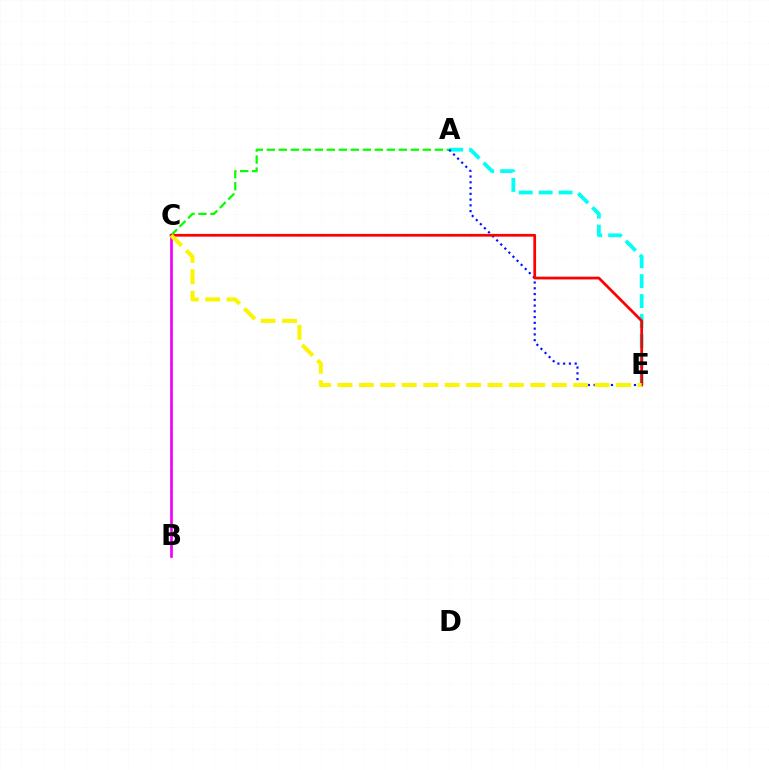{('B', 'C'): [{'color': '#ee00ff', 'line_style': 'solid', 'thickness': 1.92}], ('A', 'E'): [{'color': '#00fff6', 'line_style': 'dashed', 'thickness': 2.71}, {'color': '#0010ff', 'line_style': 'dotted', 'thickness': 1.57}], ('A', 'C'): [{'color': '#08ff00', 'line_style': 'dashed', 'thickness': 1.63}], ('C', 'E'): [{'color': '#ff0000', 'line_style': 'solid', 'thickness': 1.97}, {'color': '#fcf500', 'line_style': 'dashed', 'thickness': 2.91}]}